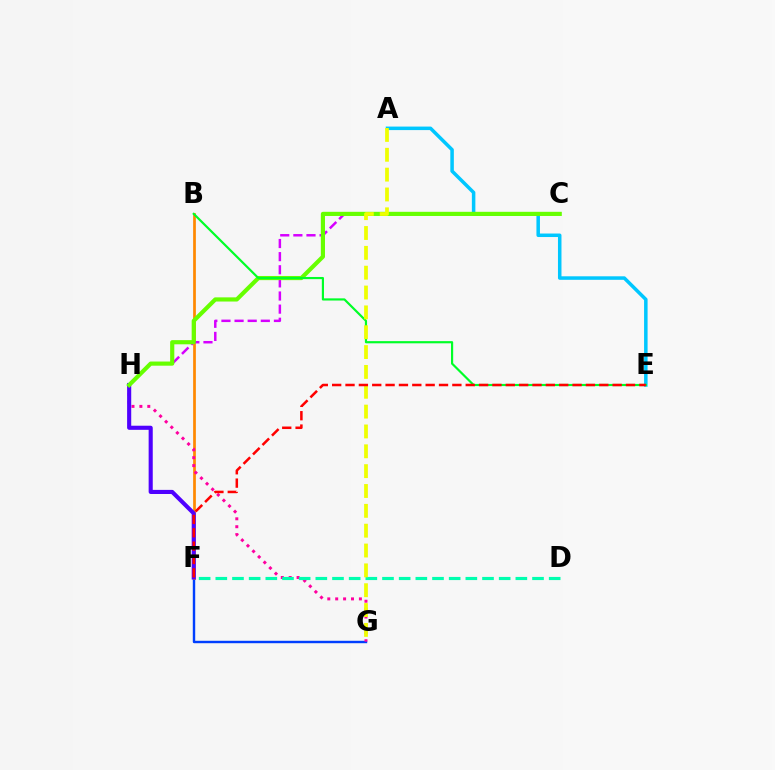{('F', 'G'): [{'color': '#003fff', 'line_style': 'solid', 'thickness': 1.74}], ('B', 'F'): [{'color': '#ff8800', 'line_style': 'solid', 'thickness': 1.96}], ('G', 'H'): [{'color': '#ff00a0', 'line_style': 'dotted', 'thickness': 2.15}], ('A', 'E'): [{'color': '#00c7ff', 'line_style': 'solid', 'thickness': 2.53}], ('F', 'H'): [{'color': '#4f00ff', 'line_style': 'solid', 'thickness': 2.96}], ('C', 'H'): [{'color': '#d600ff', 'line_style': 'dashed', 'thickness': 1.78}, {'color': '#66ff00', 'line_style': 'solid', 'thickness': 3.0}], ('D', 'F'): [{'color': '#00ffaf', 'line_style': 'dashed', 'thickness': 2.26}], ('B', 'E'): [{'color': '#00ff27', 'line_style': 'solid', 'thickness': 1.57}], ('A', 'G'): [{'color': '#eeff00', 'line_style': 'dashed', 'thickness': 2.7}], ('E', 'F'): [{'color': '#ff0000', 'line_style': 'dashed', 'thickness': 1.81}]}